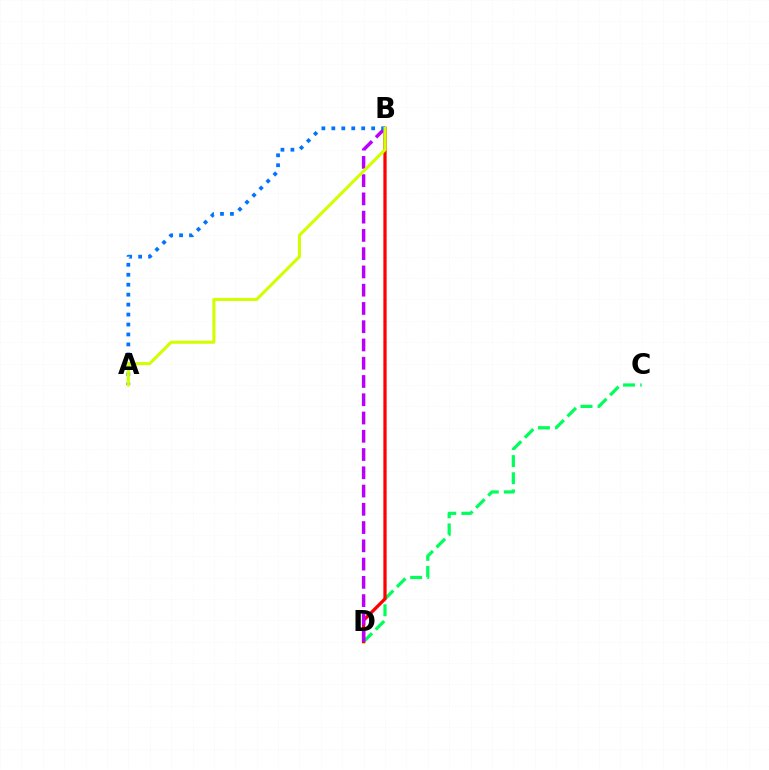{('C', 'D'): [{'color': '#00ff5c', 'line_style': 'dashed', 'thickness': 2.33}], ('B', 'D'): [{'color': '#ff0000', 'line_style': 'solid', 'thickness': 2.35}, {'color': '#b900ff', 'line_style': 'dashed', 'thickness': 2.48}], ('A', 'B'): [{'color': '#0074ff', 'line_style': 'dotted', 'thickness': 2.71}, {'color': '#d1ff00', 'line_style': 'solid', 'thickness': 2.21}]}